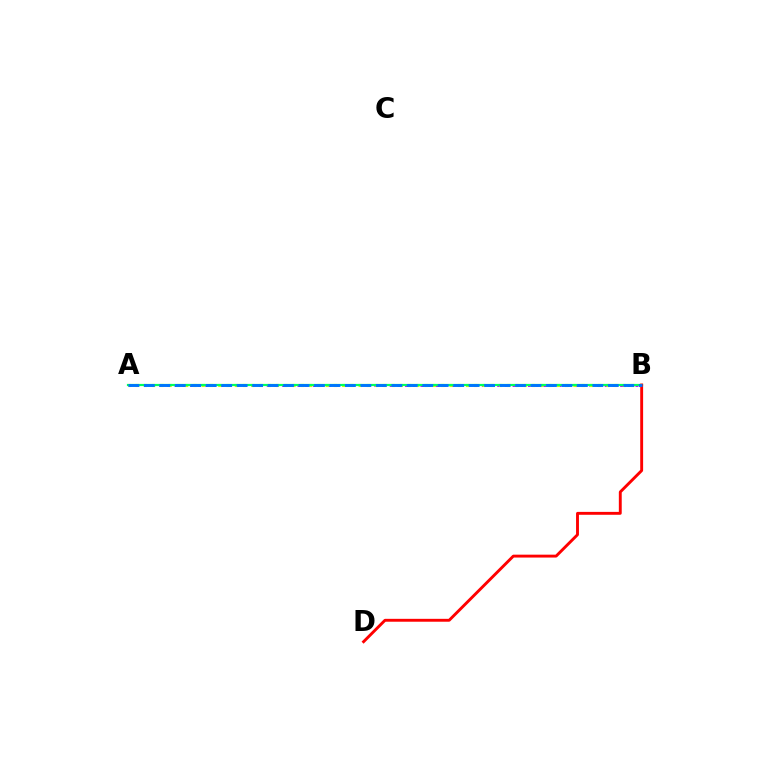{('A', 'B'): [{'color': '#b900ff', 'line_style': 'dotted', 'thickness': 2.09}, {'color': '#d1ff00', 'line_style': 'dotted', 'thickness': 2.24}, {'color': '#00ff5c', 'line_style': 'solid', 'thickness': 1.58}, {'color': '#0074ff', 'line_style': 'dashed', 'thickness': 2.1}], ('B', 'D'): [{'color': '#ff0000', 'line_style': 'solid', 'thickness': 2.08}]}